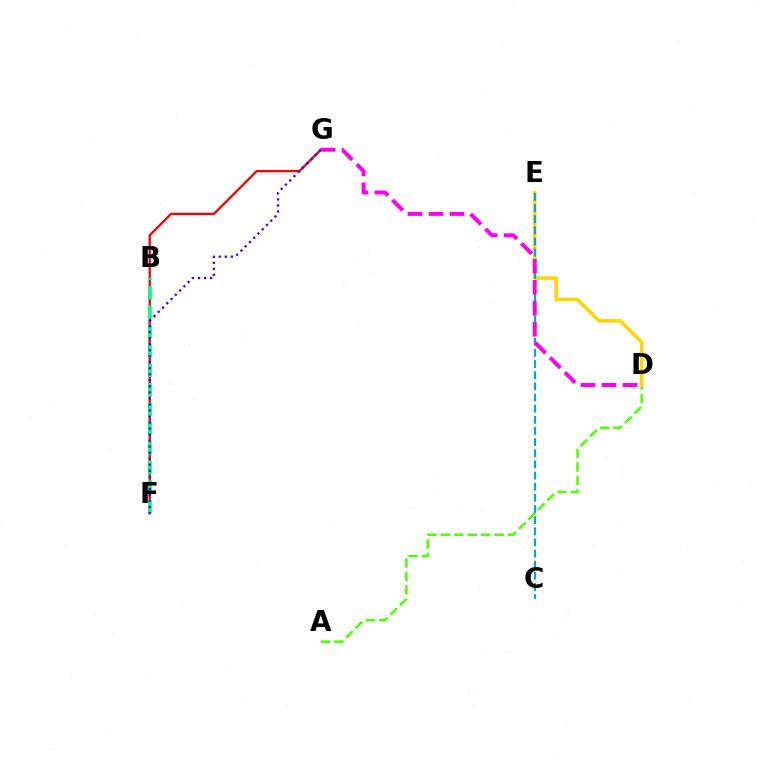{('A', 'D'): [{'color': '#4fff00', 'line_style': 'dashed', 'thickness': 1.83}], ('D', 'E'): [{'color': '#ffd500', 'line_style': 'solid', 'thickness': 2.54}], ('F', 'G'): [{'color': '#ff0000', 'line_style': 'solid', 'thickness': 1.66}, {'color': '#3700ff', 'line_style': 'dotted', 'thickness': 1.64}], ('B', 'F'): [{'color': '#00ff86', 'line_style': 'dashed', 'thickness': 2.64}], ('C', 'E'): [{'color': '#009eff', 'line_style': 'dashed', 'thickness': 1.51}], ('D', 'G'): [{'color': '#ff00ed', 'line_style': 'dashed', 'thickness': 2.85}]}